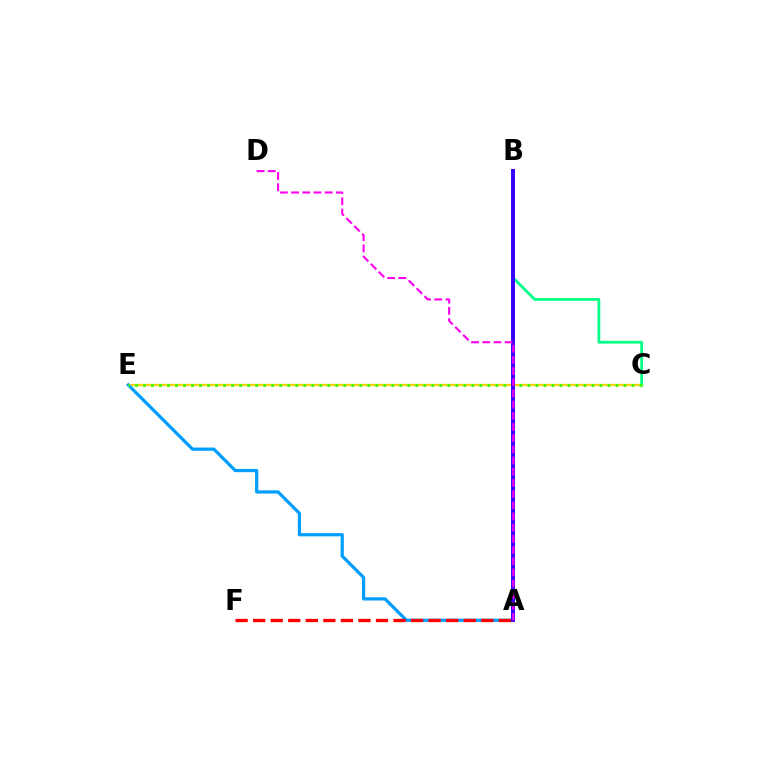{('C', 'E'): [{'color': '#ffd500', 'line_style': 'solid', 'thickness': 1.58}, {'color': '#4fff00', 'line_style': 'dotted', 'thickness': 2.18}], ('A', 'E'): [{'color': '#009eff', 'line_style': 'solid', 'thickness': 2.32}], ('B', 'C'): [{'color': '#00ff86', 'line_style': 'solid', 'thickness': 1.99}], ('A', 'F'): [{'color': '#ff0000', 'line_style': 'dashed', 'thickness': 2.38}], ('A', 'B'): [{'color': '#3700ff', 'line_style': 'solid', 'thickness': 2.84}], ('A', 'D'): [{'color': '#ff00ed', 'line_style': 'dashed', 'thickness': 1.52}]}